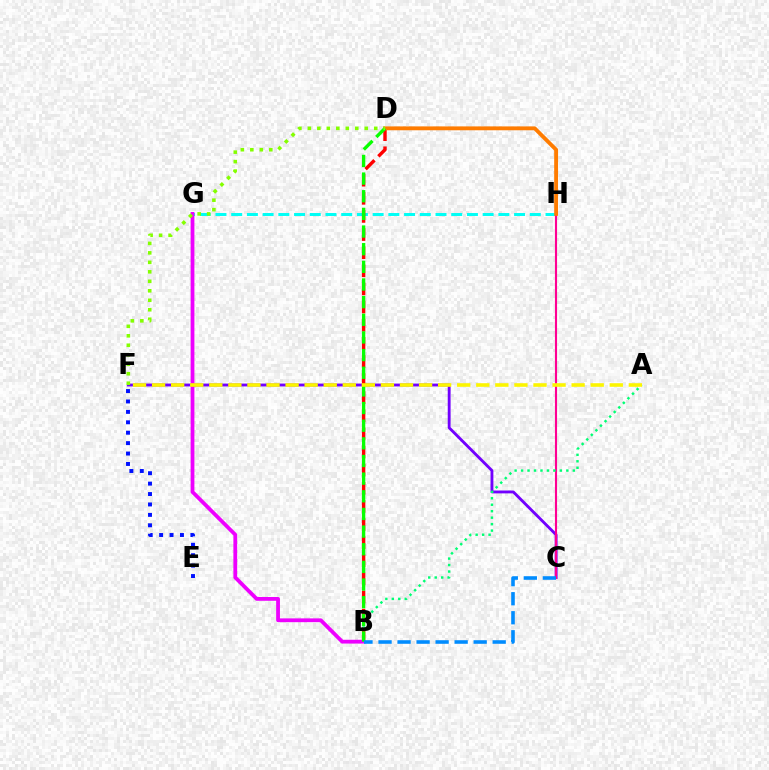{('E', 'F'): [{'color': '#0010ff', 'line_style': 'dotted', 'thickness': 2.83}], ('G', 'H'): [{'color': '#00fff6', 'line_style': 'dashed', 'thickness': 2.14}], ('C', 'F'): [{'color': '#7200ff', 'line_style': 'solid', 'thickness': 2.06}], ('C', 'H'): [{'color': '#ff0094', 'line_style': 'solid', 'thickness': 1.53}], ('B', 'D'): [{'color': '#ff0000', 'line_style': 'dashed', 'thickness': 2.46}, {'color': '#08ff00', 'line_style': 'dashed', 'thickness': 2.4}], ('A', 'B'): [{'color': '#00ff74', 'line_style': 'dotted', 'thickness': 1.76}], ('B', 'G'): [{'color': '#ee00ff', 'line_style': 'solid', 'thickness': 2.73}], ('D', 'H'): [{'color': '#ff7c00', 'line_style': 'solid', 'thickness': 2.79}], ('D', 'F'): [{'color': '#84ff00', 'line_style': 'dotted', 'thickness': 2.58}], ('A', 'F'): [{'color': '#fcf500', 'line_style': 'dashed', 'thickness': 2.59}], ('B', 'C'): [{'color': '#008cff', 'line_style': 'dashed', 'thickness': 2.58}]}